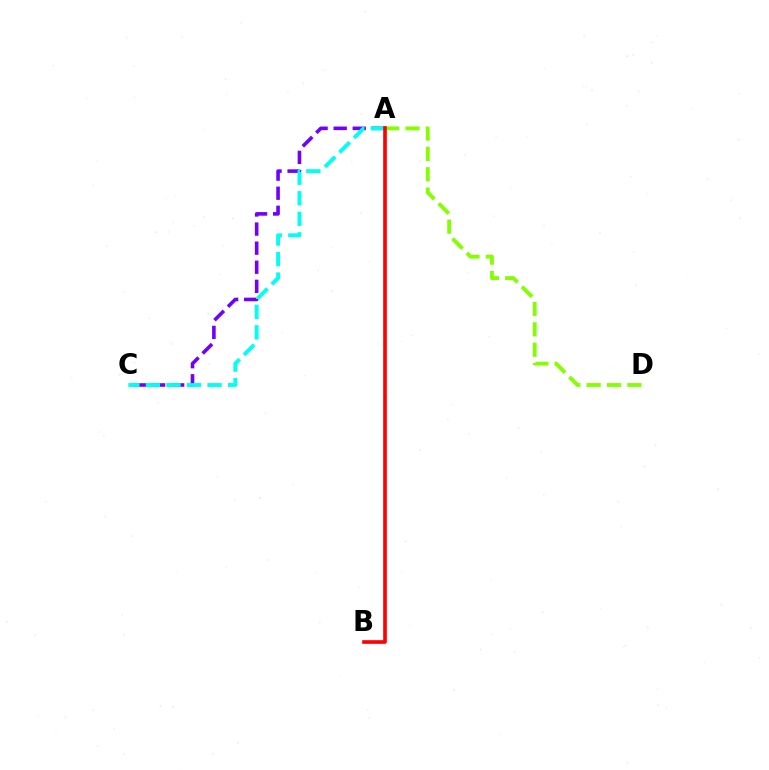{('A', 'C'): [{'color': '#7200ff', 'line_style': 'dashed', 'thickness': 2.59}, {'color': '#00fff6', 'line_style': 'dashed', 'thickness': 2.79}], ('A', 'D'): [{'color': '#84ff00', 'line_style': 'dashed', 'thickness': 2.77}], ('A', 'B'): [{'color': '#ff0000', 'line_style': 'solid', 'thickness': 2.62}]}